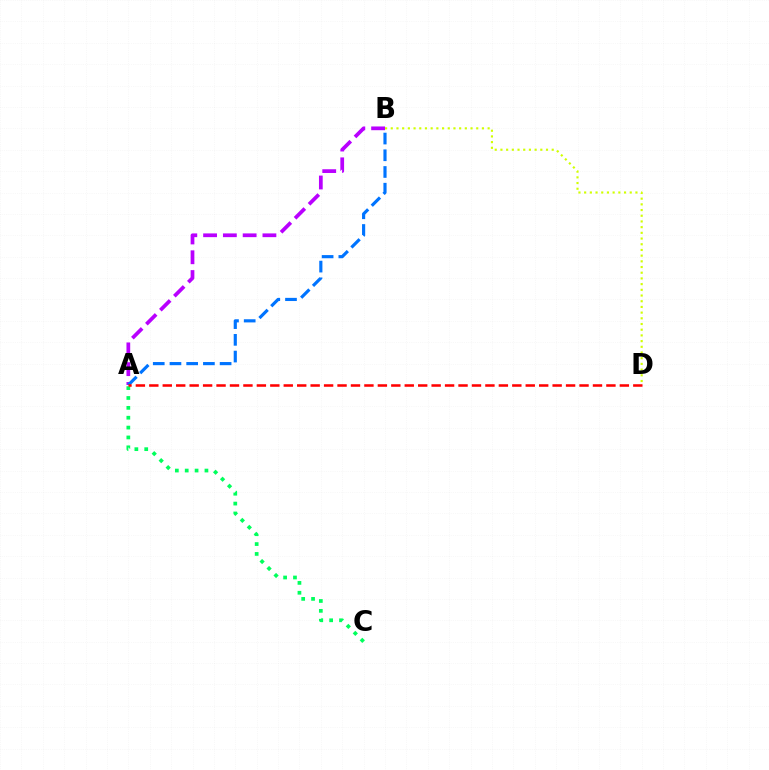{('A', 'B'): [{'color': '#b900ff', 'line_style': 'dashed', 'thickness': 2.69}, {'color': '#0074ff', 'line_style': 'dashed', 'thickness': 2.27}], ('A', 'C'): [{'color': '#00ff5c', 'line_style': 'dotted', 'thickness': 2.68}], ('B', 'D'): [{'color': '#d1ff00', 'line_style': 'dotted', 'thickness': 1.55}], ('A', 'D'): [{'color': '#ff0000', 'line_style': 'dashed', 'thickness': 1.83}]}